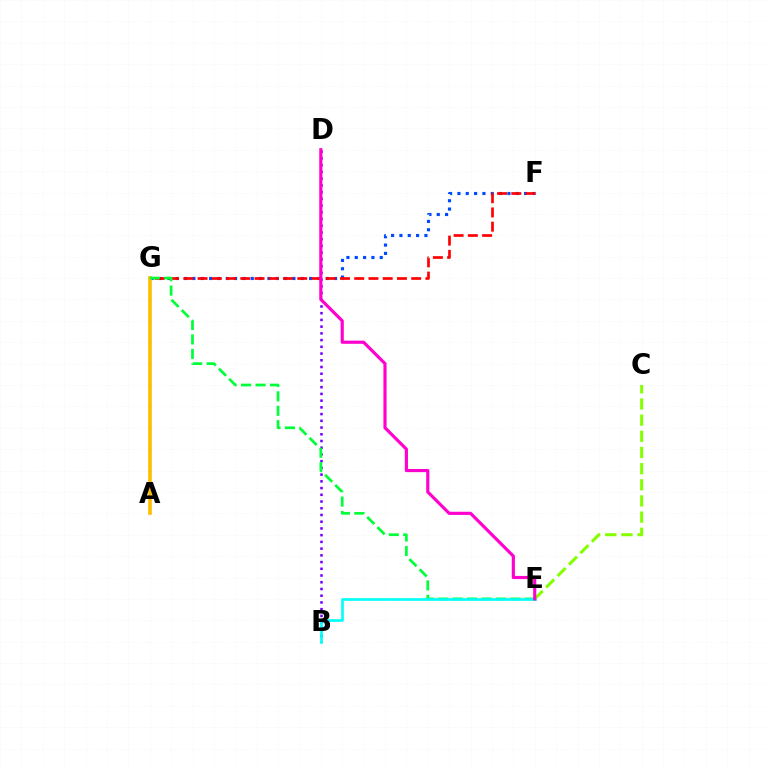{('C', 'E'): [{'color': '#84ff00', 'line_style': 'dashed', 'thickness': 2.2}], ('F', 'G'): [{'color': '#004bff', 'line_style': 'dotted', 'thickness': 2.26}, {'color': '#ff0000', 'line_style': 'dashed', 'thickness': 1.93}], ('A', 'G'): [{'color': '#ffbd00', 'line_style': 'solid', 'thickness': 2.63}], ('B', 'D'): [{'color': '#7200ff', 'line_style': 'dotted', 'thickness': 1.83}], ('E', 'G'): [{'color': '#00ff39', 'line_style': 'dashed', 'thickness': 1.96}], ('B', 'E'): [{'color': '#00fff6', 'line_style': 'solid', 'thickness': 1.91}], ('D', 'E'): [{'color': '#ff00cf', 'line_style': 'solid', 'thickness': 2.27}]}